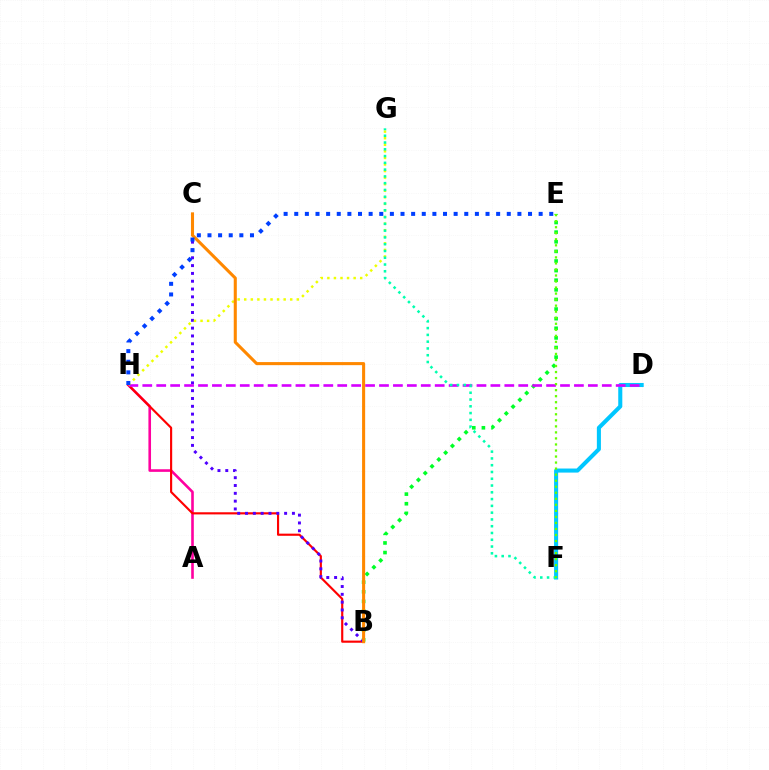{('B', 'E'): [{'color': '#00ff27', 'line_style': 'dotted', 'thickness': 2.61}], ('A', 'H'): [{'color': '#ff00a0', 'line_style': 'solid', 'thickness': 1.88}], ('B', 'H'): [{'color': '#ff0000', 'line_style': 'solid', 'thickness': 1.55}], ('B', 'C'): [{'color': '#4f00ff', 'line_style': 'dotted', 'thickness': 2.12}, {'color': '#ff8800', 'line_style': 'solid', 'thickness': 2.21}], ('D', 'F'): [{'color': '#00c7ff', 'line_style': 'solid', 'thickness': 2.92}], ('D', 'H'): [{'color': '#d600ff', 'line_style': 'dashed', 'thickness': 1.89}], ('G', 'H'): [{'color': '#eeff00', 'line_style': 'dotted', 'thickness': 1.79}], ('F', 'G'): [{'color': '#00ffaf', 'line_style': 'dotted', 'thickness': 1.84}], ('E', 'H'): [{'color': '#003fff', 'line_style': 'dotted', 'thickness': 2.89}], ('E', 'F'): [{'color': '#66ff00', 'line_style': 'dotted', 'thickness': 1.64}]}